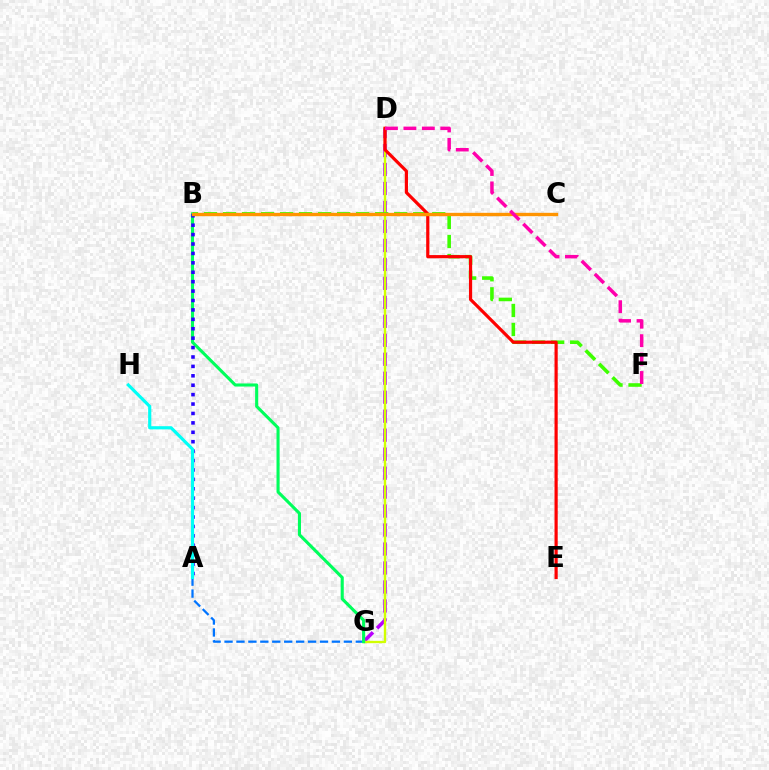{('D', 'G'): [{'color': '#b900ff', 'line_style': 'dashed', 'thickness': 2.58}, {'color': '#d1ff00', 'line_style': 'solid', 'thickness': 1.7}], ('A', 'G'): [{'color': '#0074ff', 'line_style': 'dashed', 'thickness': 1.62}], ('B', 'F'): [{'color': '#3dff00', 'line_style': 'dashed', 'thickness': 2.58}], ('B', 'G'): [{'color': '#00ff5c', 'line_style': 'solid', 'thickness': 2.22}], ('A', 'B'): [{'color': '#2500ff', 'line_style': 'dotted', 'thickness': 2.56}], ('D', 'E'): [{'color': '#ff0000', 'line_style': 'solid', 'thickness': 2.29}], ('B', 'C'): [{'color': '#ff9400', 'line_style': 'solid', 'thickness': 2.42}], ('A', 'H'): [{'color': '#00fff6', 'line_style': 'solid', 'thickness': 2.28}], ('D', 'F'): [{'color': '#ff00ac', 'line_style': 'dashed', 'thickness': 2.51}]}